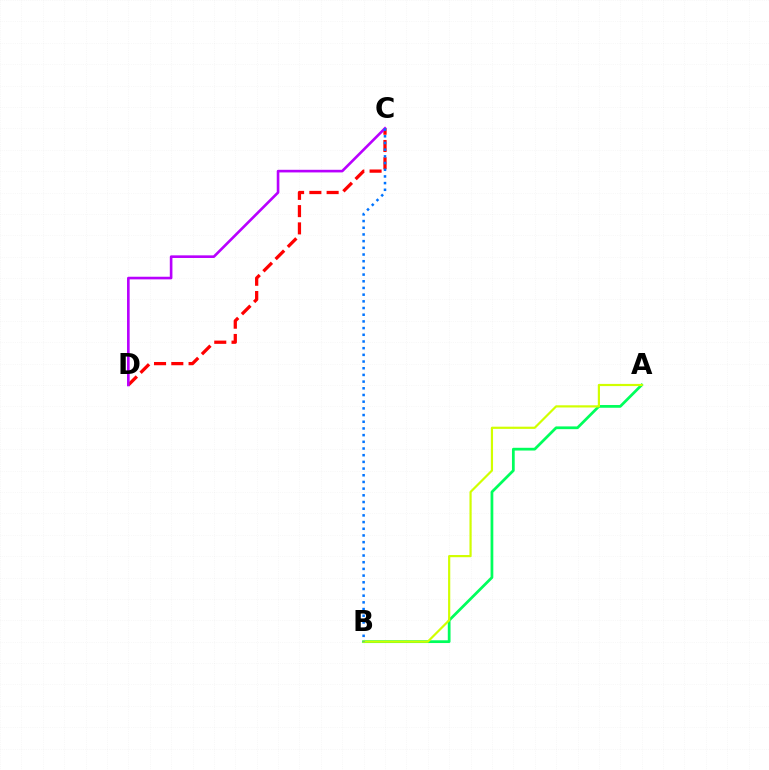{('C', 'D'): [{'color': '#ff0000', 'line_style': 'dashed', 'thickness': 2.35}, {'color': '#b900ff', 'line_style': 'solid', 'thickness': 1.89}], ('A', 'B'): [{'color': '#00ff5c', 'line_style': 'solid', 'thickness': 1.98}, {'color': '#d1ff00', 'line_style': 'solid', 'thickness': 1.58}], ('B', 'C'): [{'color': '#0074ff', 'line_style': 'dotted', 'thickness': 1.82}]}